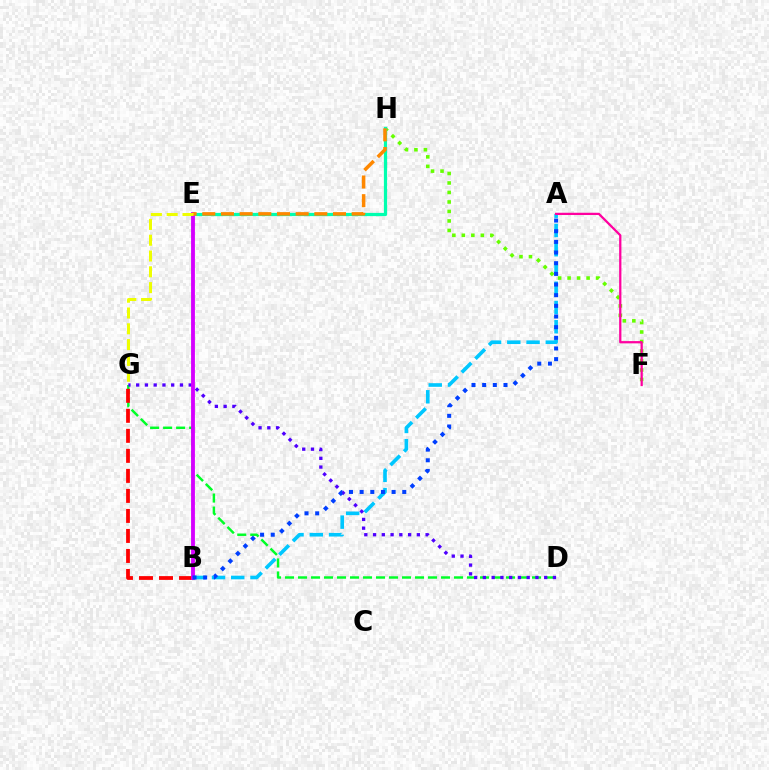{('A', 'B'): [{'color': '#00c7ff', 'line_style': 'dashed', 'thickness': 2.62}, {'color': '#003fff', 'line_style': 'dotted', 'thickness': 2.9}], ('D', 'G'): [{'color': '#00ff27', 'line_style': 'dashed', 'thickness': 1.77}, {'color': '#4f00ff', 'line_style': 'dotted', 'thickness': 2.38}], ('F', 'H'): [{'color': '#66ff00', 'line_style': 'dotted', 'thickness': 2.58}], ('A', 'F'): [{'color': '#ff00a0', 'line_style': 'solid', 'thickness': 1.62}], ('E', 'H'): [{'color': '#00ffaf', 'line_style': 'solid', 'thickness': 2.32}, {'color': '#ff8800', 'line_style': 'dashed', 'thickness': 2.54}], ('B', 'G'): [{'color': '#ff0000', 'line_style': 'dashed', 'thickness': 2.72}], ('B', 'E'): [{'color': '#d600ff', 'line_style': 'solid', 'thickness': 2.77}], ('E', 'G'): [{'color': '#eeff00', 'line_style': 'dashed', 'thickness': 2.15}]}